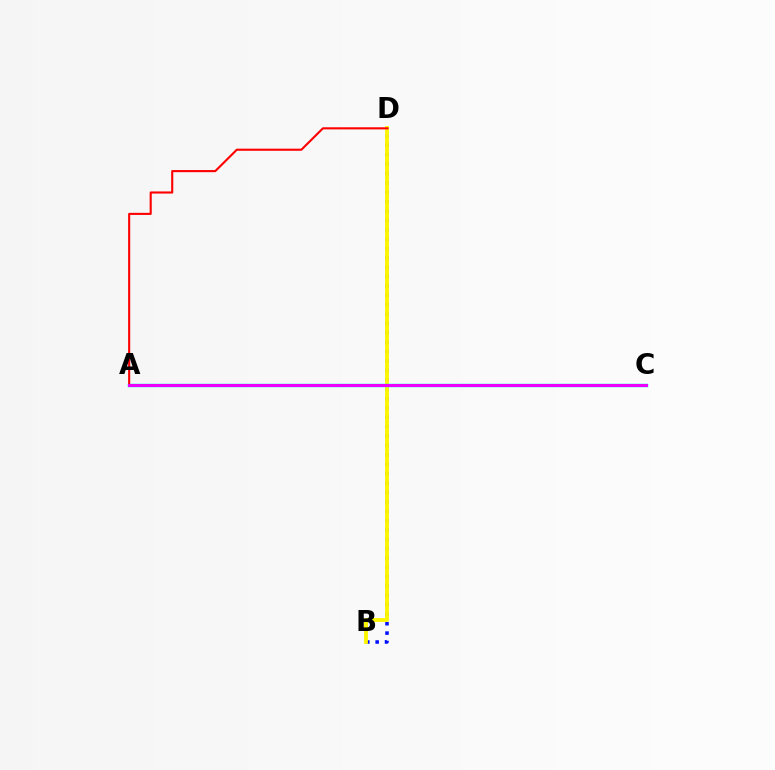{('B', 'D'): [{'color': '#0010ff', 'line_style': 'dotted', 'thickness': 2.55}, {'color': '#fcf500', 'line_style': 'solid', 'thickness': 2.77}], ('A', 'C'): [{'color': '#00fff6', 'line_style': 'solid', 'thickness': 2.5}, {'color': '#08ff00', 'line_style': 'dashed', 'thickness': 2.18}, {'color': '#ee00ff', 'line_style': 'solid', 'thickness': 2.2}], ('A', 'D'): [{'color': '#ff0000', 'line_style': 'solid', 'thickness': 1.52}]}